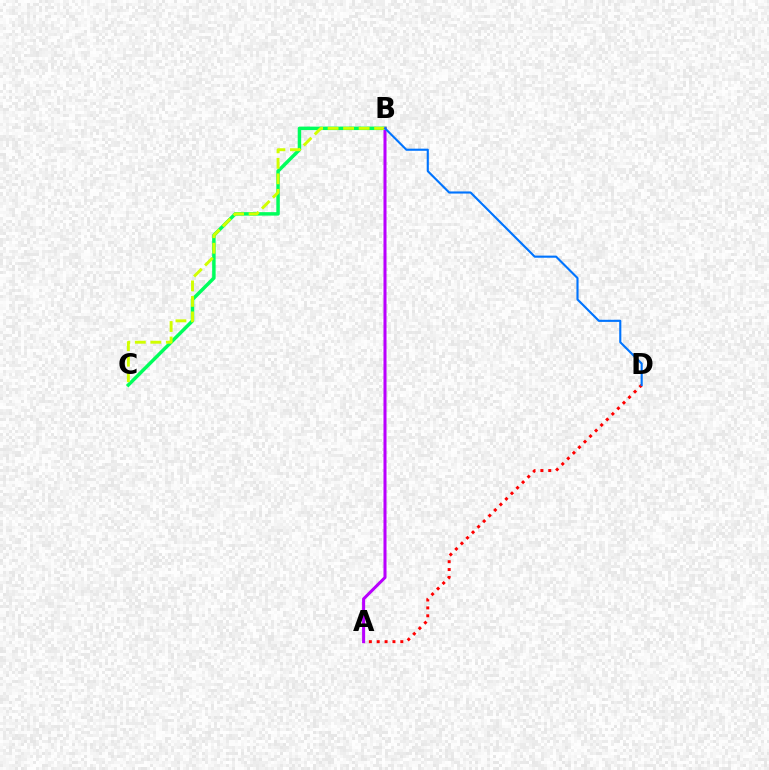{('A', 'D'): [{'color': '#ff0000', 'line_style': 'dotted', 'thickness': 2.14}], ('B', 'C'): [{'color': '#00ff5c', 'line_style': 'solid', 'thickness': 2.5}, {'color': '#d1ff00', 'line_style': 'dashed', 'thickness': 2.11}], ('A', 'B'): [{'color': '#b900ff', 'line_style': 'solid', 'thickness': 2.19}], ('B', 'D'): [{'color': '#0074ff', 'line_style': 'solid', 'thickness': 1.53}]}